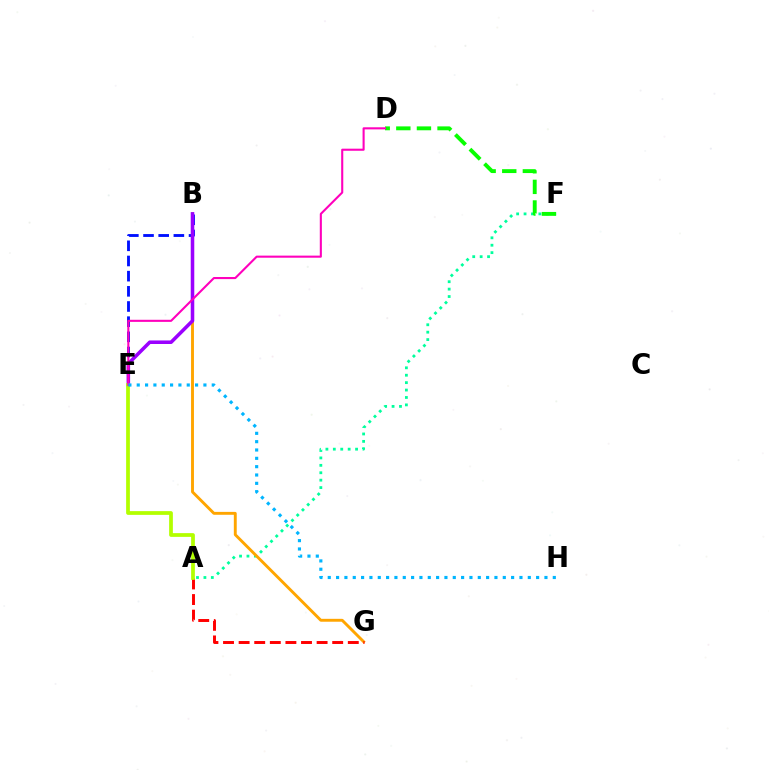{('A', 'F'): [{'color': '#00ff9d', 'line_style': 'dotted', 'thickness': 2.01}], ('D', 'F'): [{'color': '#08ff00', 'line_style': 'dashed', 'thickness': 2.8}], ('B', 'E'): [{'color': '#0010ff', 'line_style': 'dashed', 'thickness': 2.06}, {'color': '#9b00ff', 'line_style': 'solid', 'thickness': 2.55}], ('B', 'G'): [{'color': '#ffa500', 'line_style': 'solid', 'thickness': 2.09}], ('A', 'G'): [{'color': '#ff0000', 'line_style': 'dashed', 'thickness': 2.12}], ('A', 'E'): [{'color': '#b3ff00', 'line_style': 'solid', 'thickness': 2.7}], ('D', 'E'): [{'color': '#ff00bd', 'line_style': 'solid', 'thickness': 1.51}], ('E', 'H'): [{'color': '#00b5ff', 'line_style': 'dotted', 'thickness': 2.26}]}